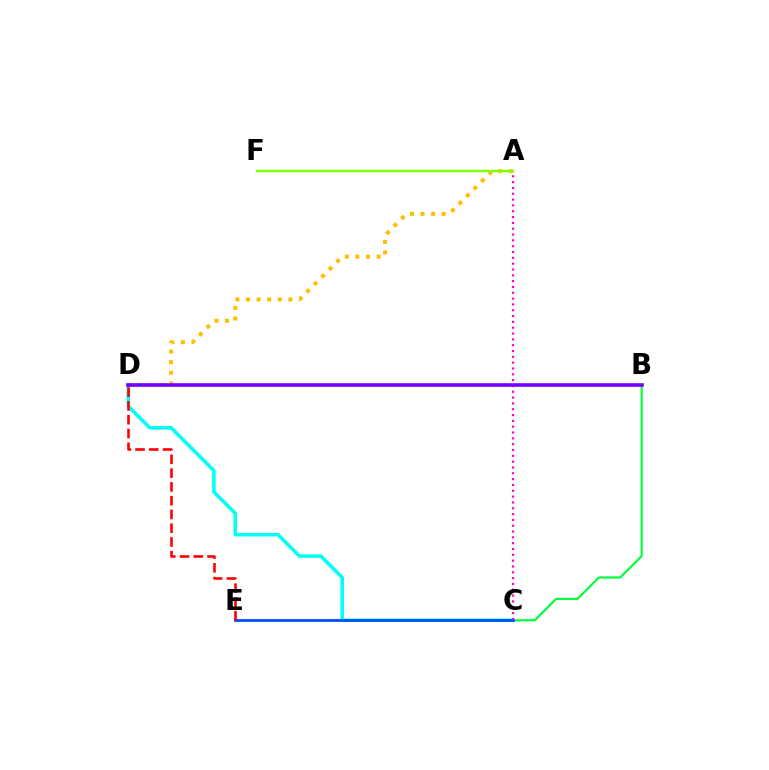{('B', 'C'): [{'color': '#00ff39', 'line_style': 'solid', 'thickness': 1.56}], ('C', 'D'): [{'color': '#00fff6', 'line_style': 'solid', 'thickness': 2.55}], ('C', 'E'): [{'color': '#004bff', 'line_style': 'solid', 'thickness': 1.96}], ('D', 'E'): [{'color': '#ff0000', 'line_style': 'dashed', 'thickness': 1.87}], ('A', 'C'): [{'color': '#ff00cf', 'line_style': 'dotted', 'thickness': 1.58}], ('A', 'D'): [{'color': '#ffbd00', 'line_style': 'dotted', 'thickness': 2.88}], ('B', 'D'): [{'color': '#7200ff', 'line_style': 'solid', 'thickness': 2.59}], ('A', 'F'): [{'color': '#84ff00', 'line_style': 'solid', 'thickness': 1.73}]}